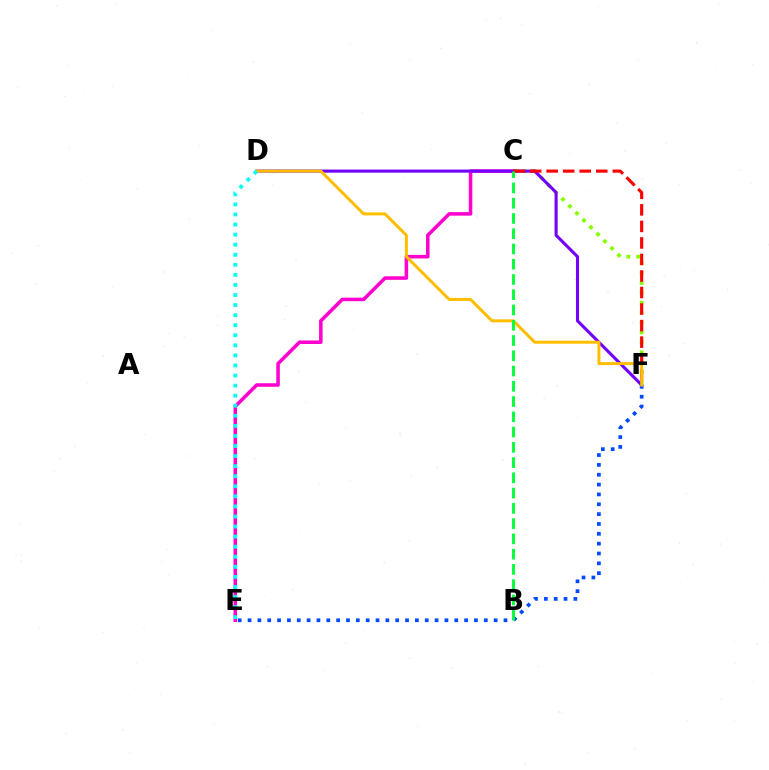{('C', 'E'): [{'color': '#ff00cf', 'line_style': 'solid', 'thickness': 2.54}], ('C', 'F'): [{'color': '#84ff00', 'line_style': 'dotted', 'thickness': 2.69}, {'color': '#ff0000', 'line_style': 'dashed', 'thickness': 2.25}], ('D', 'F'): [{'color': '#7200ff', 'line_style': 'solid', 'thickness': 2.22}, {'color': '#ffbd00', 'line_style': 'solid', 'thickness': 2.15}], ('E', 'F'): [{'color': '#004bff', 'line_style': 'dotted', 'thickness': 2.67}], ('B', 'C'): [{'color': '#00ff39', 'line_style': 'dashed', 'thickness': 2.07}], ('D', 'E'): [{'color': '#00fff6', 'line_style': 'dotted', 'thickness': 2.74}]}